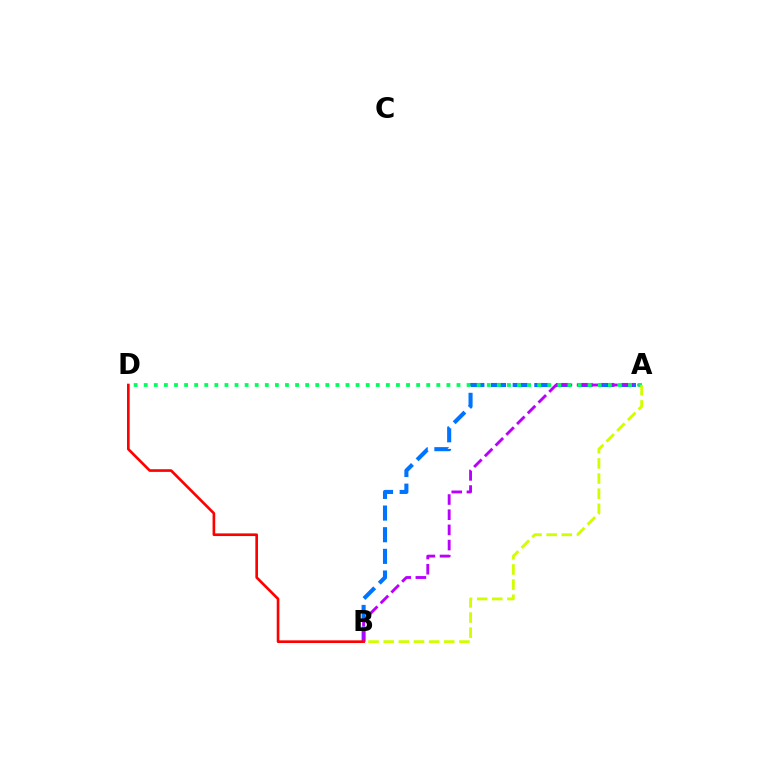{('A', 'B'): [{'color': '#0074ff', 'line_style': 'dashed', 'thickness': 2.94}, {'color': '#b900ff', 'line_style': 'dashed', 'thickness': 2.06}, {'color': '#d1ff00', 'line_style': 'dashed', 'thickness': 2.06}], ('B', 'D'): [{'color': '#ff0000', 'line_style': 'solid', 'thickness': 1.91}], ('A', 'D'): [{'color': '#00ff5c', 'line_style': 'dotted', 'thickness': 2.74}]}